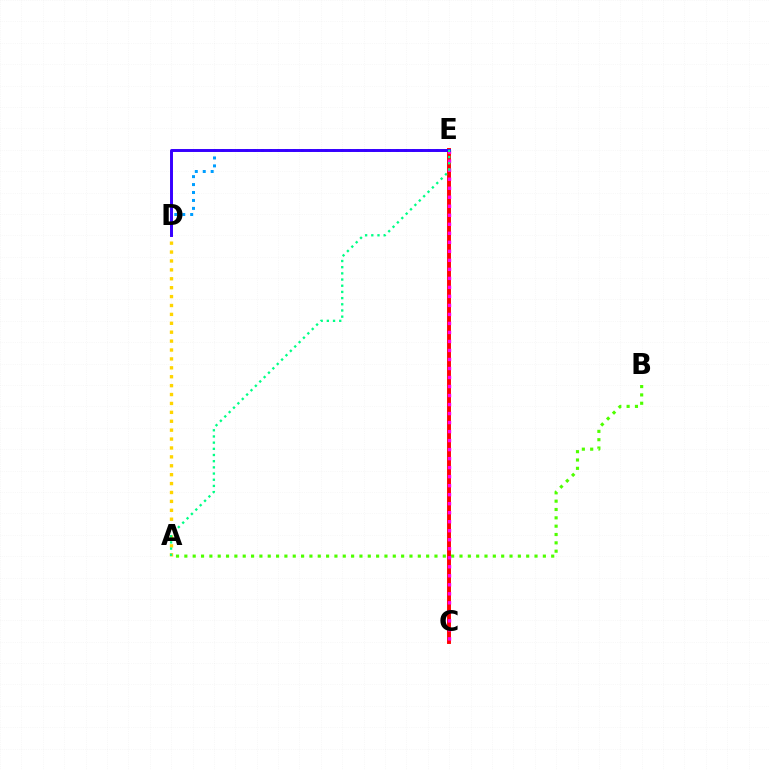{('C', 'E'): [{'color': '#ff0000', 'line_style': 'solid', 'thickness': 2.81}, {'color': '#ff00ed', 'line_style': 'dotted', 'thickness': 2.45}], ('D', 'E'): [{'color': '#009eff', 'line_style': 'dotted', 'thickness': 2.16}, {'color': '#3700ff', 'line_style': 'solid', 'thickness': 2.12}], ('A', 'B'): [{'color': '#4fff00', 'line_style': 'dotted', 'thickness': 2.27}], ('A', 'D'): [{'color': '#ffd500', 'line_style': 'dotted', 'thickness': 2.42}], ('A', 'E'): [{'color': '#00ff86', 'line_style': 'dotted', 'thickness': 1.68}]}